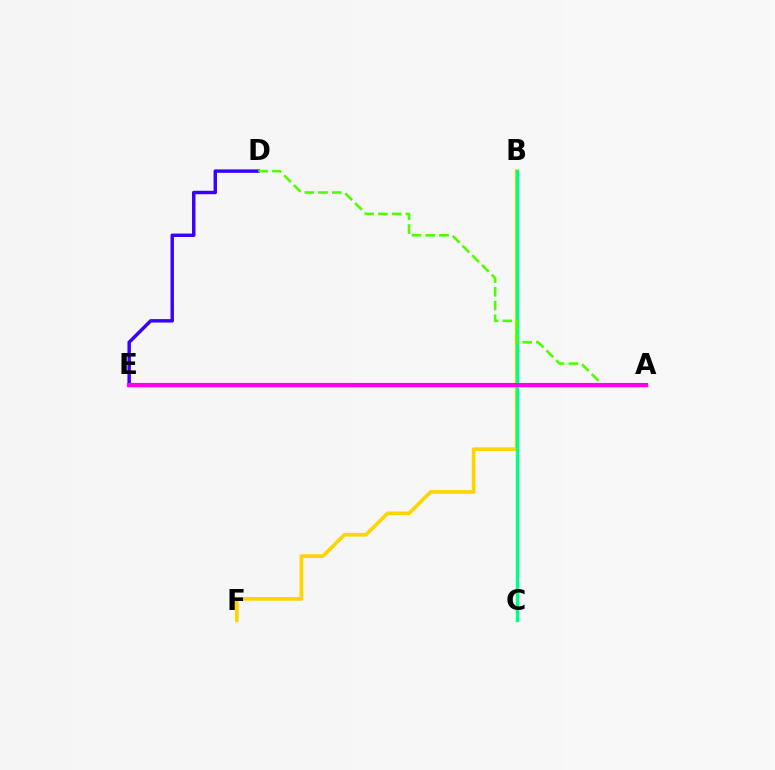{('A', 'E'): [{'color': '#009eff', 'line_style': 'dotted', 'thickness': 2.15}, {'color': '#ff0000', 'line_style': 'solid', 'thickness': 2.41}, {'color': '#ff00ed', 'line_style': 'solid', 'thickness': 2.98}], ('B', 'F'): [{'color': '#ffd500', 'line_style': 'solid', 'thickness': 2.66}], ('D', 'E'): [{'color': '#3700ff', 'line_style': 'solid', 'thickness': 2.48}], ('B', 'C'): [{'color': '#00ff86', 'line_style': 'solid', 'thickness': 2.45}], ('A', 'D'): [{'color': '#4fff00', 'line_style': 'dashed', 'thickness': 1.87}]}